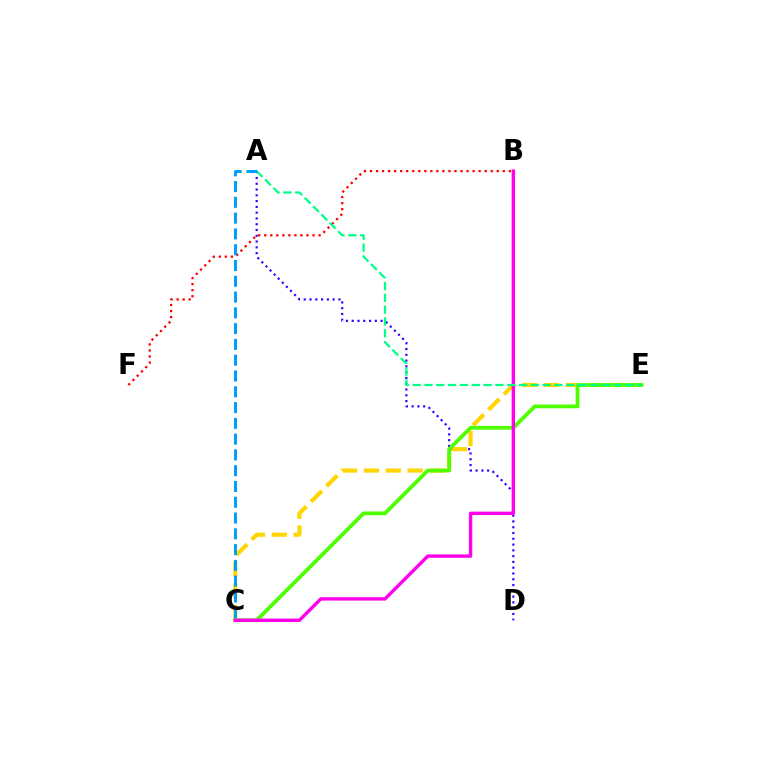{('A', 'D'): [{'color': '#3700ff', 'line_style': 'dotted', 'thickness': 1.57}], ('C', 'E'): [{'color': '#ffd500', 'line_style': 'dashed', 'thickness': 2.97}, {'color': '#4fff00', 'line_style': 'solid', 'thickness': 2.71}], ('B', 'F'): [{'color': '#ff0000', 'line_style': 'dotted', 'thickness': 1.64}], ('B', 'C'): [{'color': '#ff00ed', 'line_style': 'solid', 'thickness': 2.43}], ('A', 'E'): [{'color': '#00ff86', 'line_style': 'dashed', 'thickness': 1.6}], ('A', 'C'): [{'color': '#009eff', 'line_style': 'dashed', 'thickness': 2.14}]}